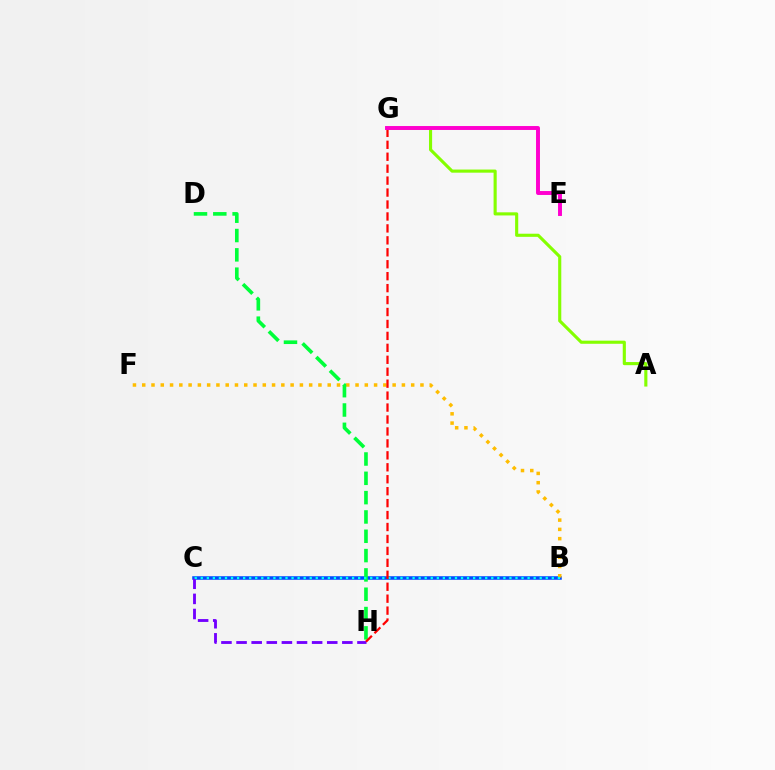{('B', 'C'): [{'color': '#004bff', 'line_style': 'solid', 'thickness': 2.56}, {'color': '#00fff6', 'line_style': 'dotted', 'thickness': 1.64}], ('B', 'F'): [{'color': '#ffbd00', 'line_style': 'dotted', 'thickness': 2.52}], ('D', 'H'): [{'color': '#00ff39', 'line_style': 'dashed', 'thickness': 2.62}], ('A', 'G'): [{'color': '#84ff00', 'line_style': 'solid', 'thickness': 2.25}], ('C', 'H'): [{'color': '#7200ff', 'line_style': 'dashed', 'thickness': 2.05}], ('G', 'H'): [{'color': '#ff0000', 'line_style': 'dashed', 'thickness': 1.62}], ('E', 'G'): [{'color': '#ff00cf', 'line_style': 'solid', 'thickness': 2.83}]}